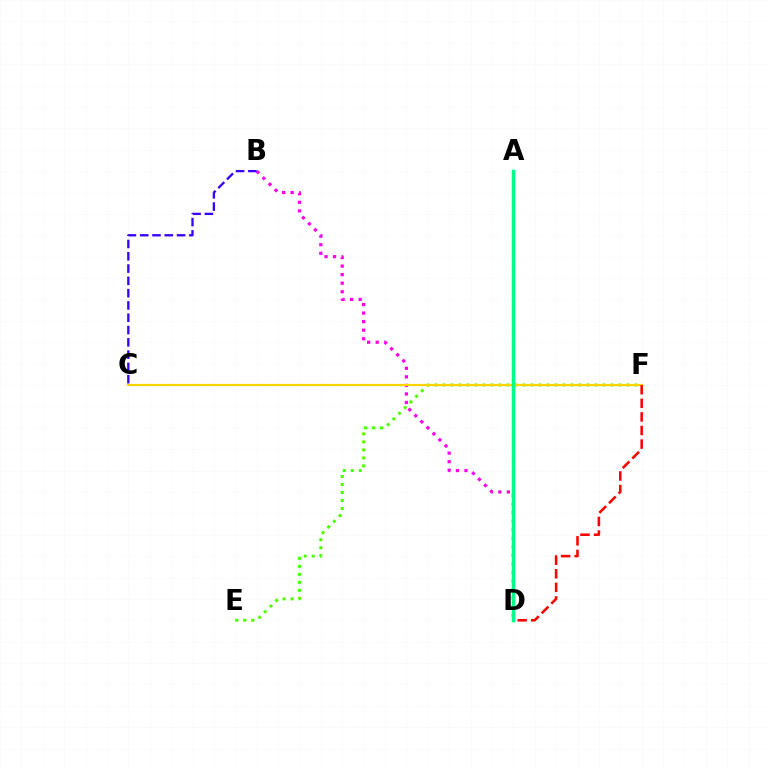{('B', 'D'): [{'color': '#ff00ed', 'line_style': 'dotted', 'thickness': 2.32}], ('B', 'C'): [{'color': '#3700ff', 'line_style': 'dashed', 'thickness': 1.67}], ('A', 'D'): [{'color': '#009eff', 'line_style': 'dashed', 'thickness': 2.13}, {'color': '#00ff86', 'line_style': 'solid', 'thickness': 2.51}], ('E', 'F'): [{'color': '#4fff00', 'line_style': 'dotted', 'thickness': 2.17}], ('C', 'F'): [{'color': '#ffd500', 'line_style': 'solid', 'thickness': 1.58}], ('D', 'F'): [{'color': '#ff0000', 'line_style': 'dashed', 'thickness': 1.85}]}